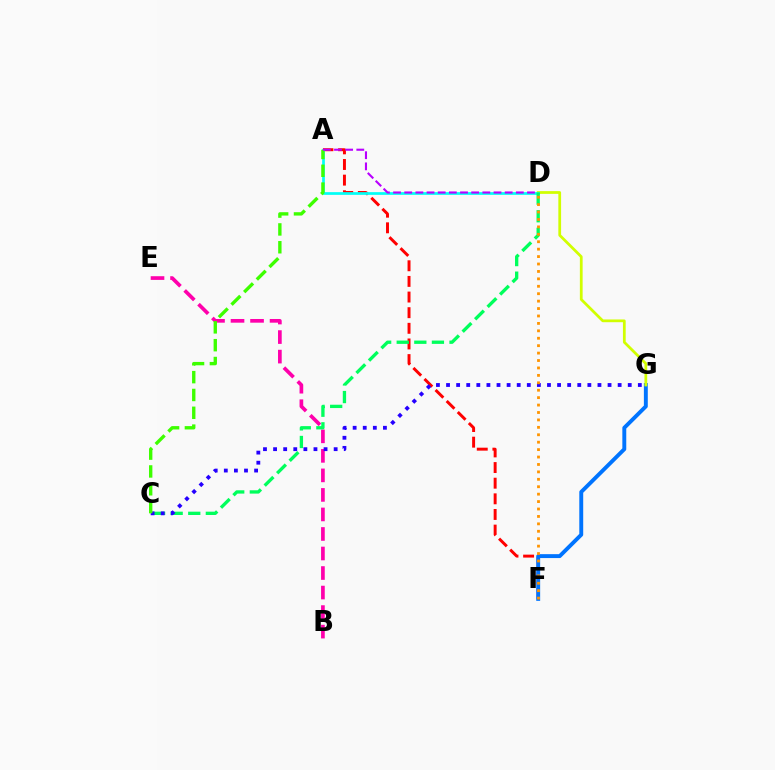{('B', 'E'): [{'color': '#ff00ac', 'line_style': 'dashed', 'thickness': 2.65}], ('A', 'F'): [{'color': '#ff0000', 'line_style': 'dashed', 'thickness': 2.12}], ('F', 'G'): [{'color': '#0074ff', 'line_style': 'solid', 'thickness': 2.81}], ('D', 'G'): [{'color': '#d1ff00', 'line_style': 'solid', 'thickness': 1.98}], ('A', 'D'): [{'color': '#00fff6', 'line_style': 'solid', 'thickness': 1.95}, {'color': '#b900ff', 'line_style': 'dashed', 'thickness': 1.52}], ('C', 'D'): [{'color': '#00ff5c', 'line_style': 'dashed', 'thickness': 2.39}], ('C', 'G'): [{'color': '#2500ff', 'line_style': 'dotted', 'thickness': 2.74}], ('A', 'C'): [{'color': '#3dff00', 'line_style': 'dashed', 'thickness': 2.42}], ('D', 'F'): [{'color': '#ff9400', 'line_style': 'dotted', 'thickness': 2.02}]}